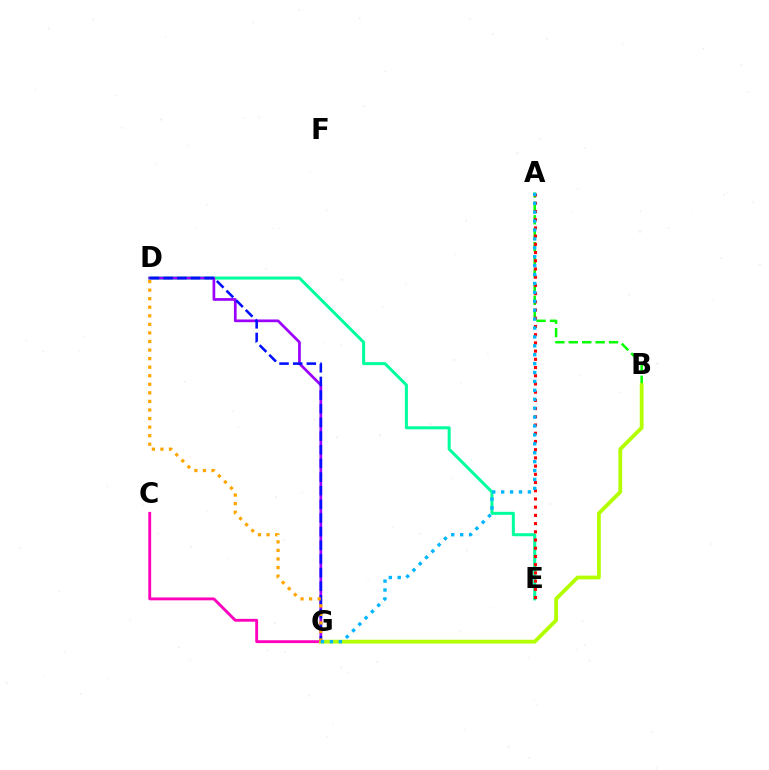{('D', 'E'): [{'color': '#00ff9d', 'line_style': 'solid', 'thickness': 2.18}], ('D', 'G'): [{'color': '#9b00ff', 'line_style': 'solid', 'thickness': 1.96}, {'color': '#0010ff', 'line_style': 'dashed', 'thickness': 1.85}, {'color': '#ffa500', 'line_style': 'dotted', 'thickness': 2.33}], ('C', 'G'): [{'color': '#ff00bd', 'line_style': 'solid', 'thickness': 2.07}], ('A', 'B'): [{'color': '#08ff00', 'line_style': 'dashed', 'thickness': 1.82}], ('B', 'G'): [{'color': '#b3ff00', 'line_style': 'solid', 'thickness': 2.72}], ('A', 'E'): [{'color': '#ff0000', 'line_style': 'dotted', 'thickness': 2.23}], ('A', 'G'): [{'color': '#00b5ff', 'line_style': 'dotted', 'thickness': 2.42}]}